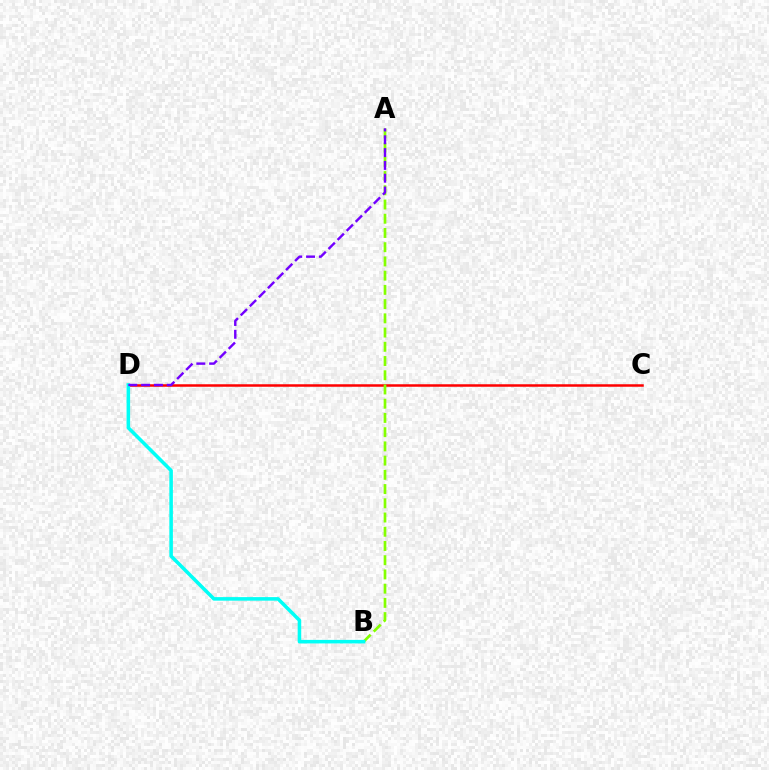{('C', 'D'): [{'color': '#ff0000', 'line_style': 'solid', 'thickness': 1.8}], ('A', 'B'): [{'color': '#84ff00', 'line_style': 'dashed', 'thickness': 1.93}], ('B', 'D'): [{'color': '#00fff6', 'line_style': 'solid', 'thickness': 2.55}], ('A', 'D'): [{'color': '#7200ff', 'line_style': 'dashed', 'thickness': 1.74}]}